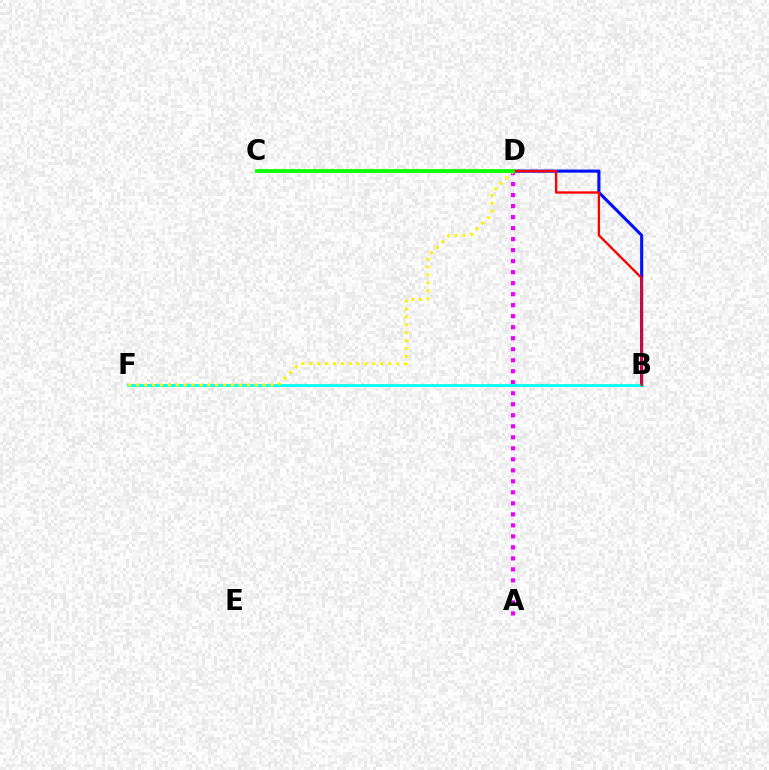{('B', 'D'): [{'color': '#0010ff', 'line_style': 'solid', 'thickness': 2.23}, {'color': '#ff0000', 'line_style': 'solid', 'thickness': 1.68}], ('A', 'D'): [{'color': '#ee00ff', 'line_style': 'dotted', 'thickness': 2.99}], ('B', 'F'): [{'color': '#00fff6', 'line_style': 'solid', 'thickness': 2.02}], ('D', 'F'): [{'color': '#fcf500', 'line_style': 'dotted', 'thickness': 2.15}], ('C', 'D'): [{'color': '#08ff00', 'line_style': 'solid', 'thickness': 2.72}]}